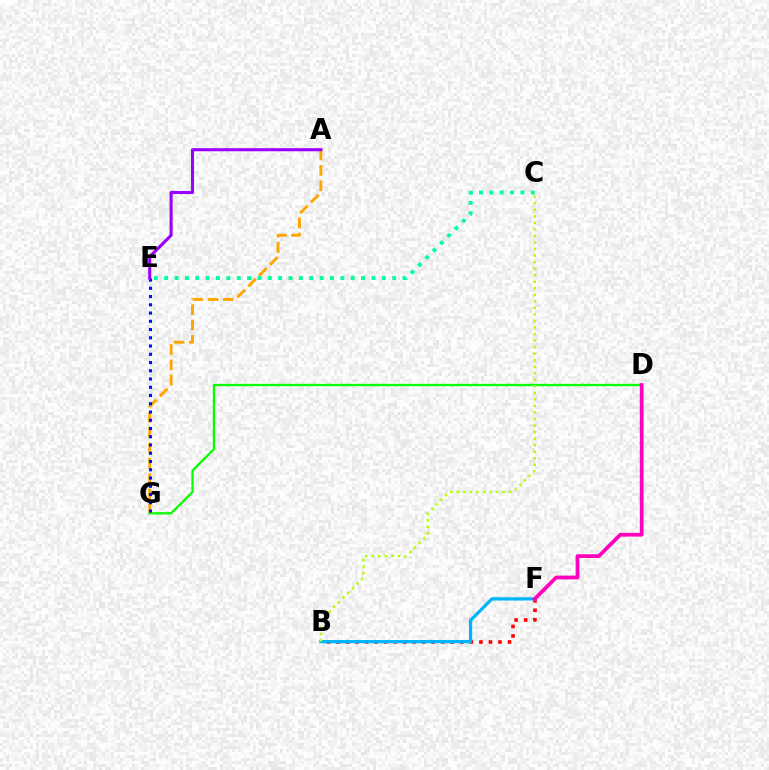{('A', 'G'): [{'color': '#ffa500', 'line_style': 'dashed', 'thickness': 2.08}], ('B', 'F'): [{'color': '#ff0000', 'line_style': 'dotted', 'thickness': 2.59}, {'color': '#00b5ff', 'line_style': 'solid', 'thickness': 2.35}], ('D', 'G'): [{'color': '#08ff00', 'line_style': 'solid', 'thickness': 1.64}], ('E', 'G'): [{'color': '#0010ff', 'line_style': 'dotted', 'thickness': 2.24}], ('A', 'E'): [{'color': '#9b00ff', 'line_style': 'solid', 'thickness': 2.22}], ('C', 'E'): [{'color': '#00ff9d', 'line_style': 'dotted', 'thickness': 2.82}], ('D', 'F'): [{'color': '#ff00bd', 'line_style': 'solid', 'thickness': 2.69}], ('B', 'C'): [{'color': '#b3ff00', 'line_style': 'dotted', 'thickness': 1.78}]}